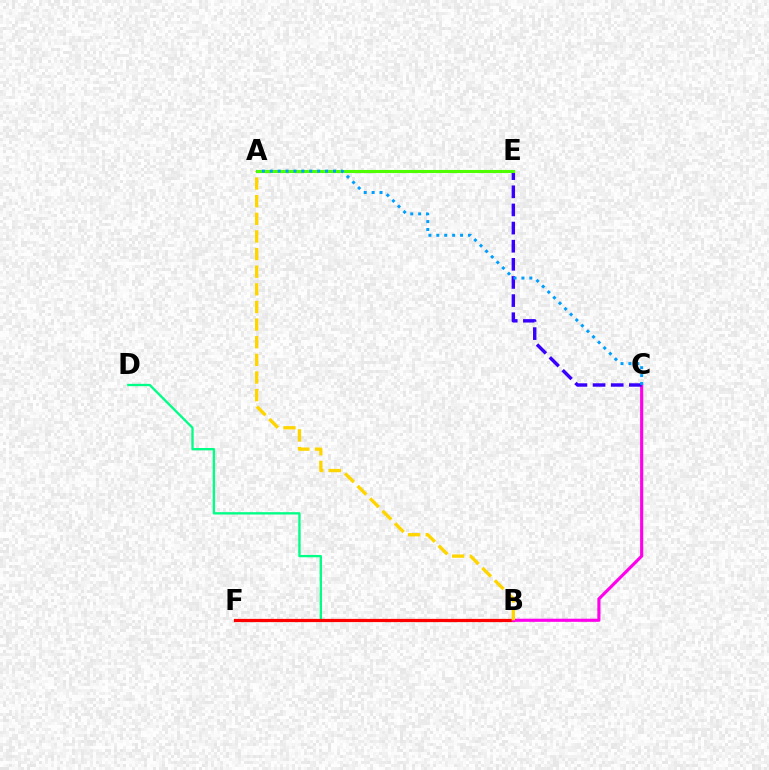{('B', 'D'): [{'color': '#00ff86', 'line_style': 'solid', 'thickness': 1.68}], ('B', 'F'): [{'color': '#ff0000', 'line_style': 'solid', 'thickness': 2.32}], ('B', 'C'): [{'color': '#ff00ed', 'line_style': 'solid', 'thickness': 2.25}], ('C', 'E'): [{'color': '#3700ff', 'line_style': 'dashed', 'thickness': 2.46}], ('A', 'B'): [{'color': '#ffd500', 'line_style': 'dashed', 'thickness': 2.4}], ('A', 'E'): [{'color': '#4fff00', 'line_style': 'solid', 'thickness': 2.22}], ('A', 'C'): [{'color': '#009eff', 'line_style': 'dotted', 'thickness': 2.15}]}